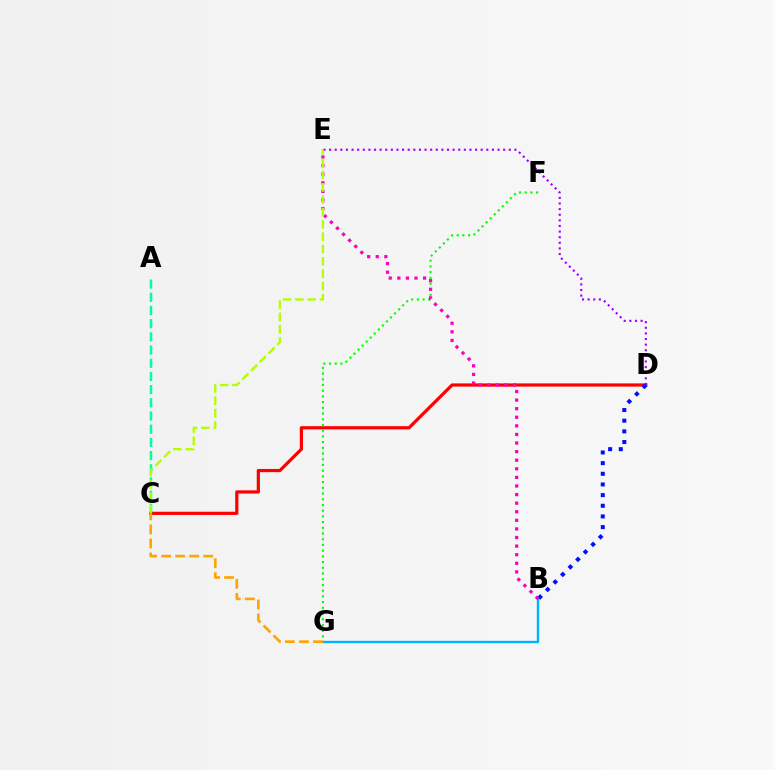{('C', 'D'): [{'color': '#ff0000', 'line_style': 'solid', 'thickness': 2.31}], ('D', 'E'): [{'color': '#9b00ff', 'line_style': 'dotted', 'thickness': 1.53}], ('A', 'C'): [{'color': '#00ff9d', 'line_style': 'dashed', 'thickness': 1.79}], ('F', 'G'): [{'color': '#08ff00', 'line_style': 'dotted', 'thickness': 1.55}], ('B', 'G'): [{'color': '#00b5ff', 'line_style': 'solid', 'thickness': 1.71}], ('B', 'D'): [{'color': '#0010ff', 'line_style': 'dotted', 'thickness': 2.9}], ('C', 'G'): [{'color': '#ffa500', 'line_style': 'dashed', 'thickness': 1.91}], ('B', 'E'): [{'color': '#ff00bd', 'line_style': 'dotted', 'thickness': 2.33}], ('C', 'E'): [{'color': '#b3ff00', 'line_style': 'dashed', 'thickness': 1.67}]}